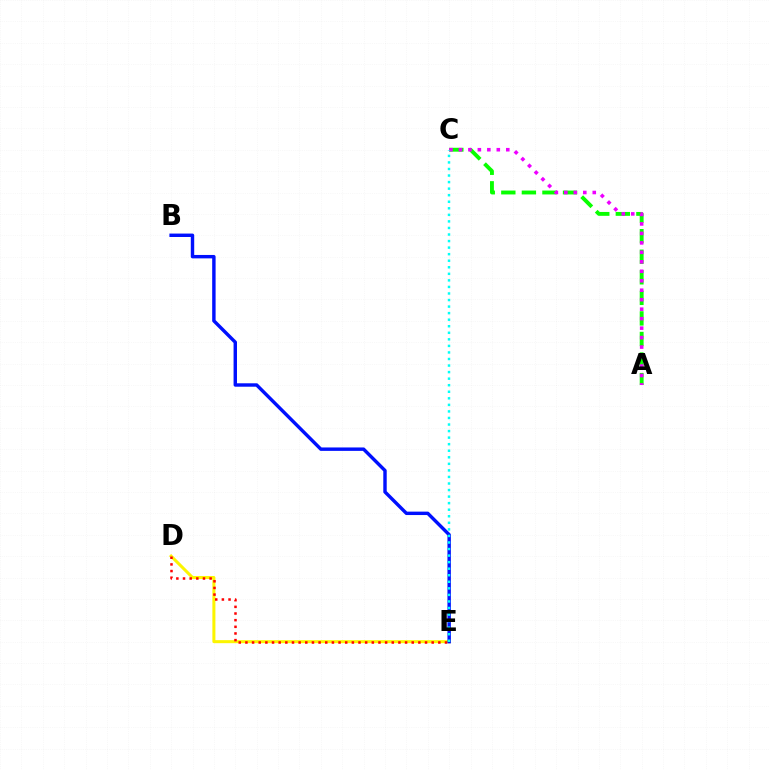{('D', 'E'): [{'color': '#fcf500', 'line_style': 'solid', 'thickness': 2.18}, {'color': '#ff0000', 'line_style': 'dotted', 'thickness': 1.81}], ('B', 'E'): [{'color': '#0010ff', 'line_style': 'solid', 'thickness': 2.46}], ('A', 'C'): [{'color': '#08ff00', 'line_style': 'dashed', 'thickness': 2.79}, {'color': '#ee00ff', 'line_style': 'dotted', 'thickness': 2.57}], ('C', 'E'): [{'color': '#00fff6', 'line_style': 'dotted', 'thickness': 1.78}]}